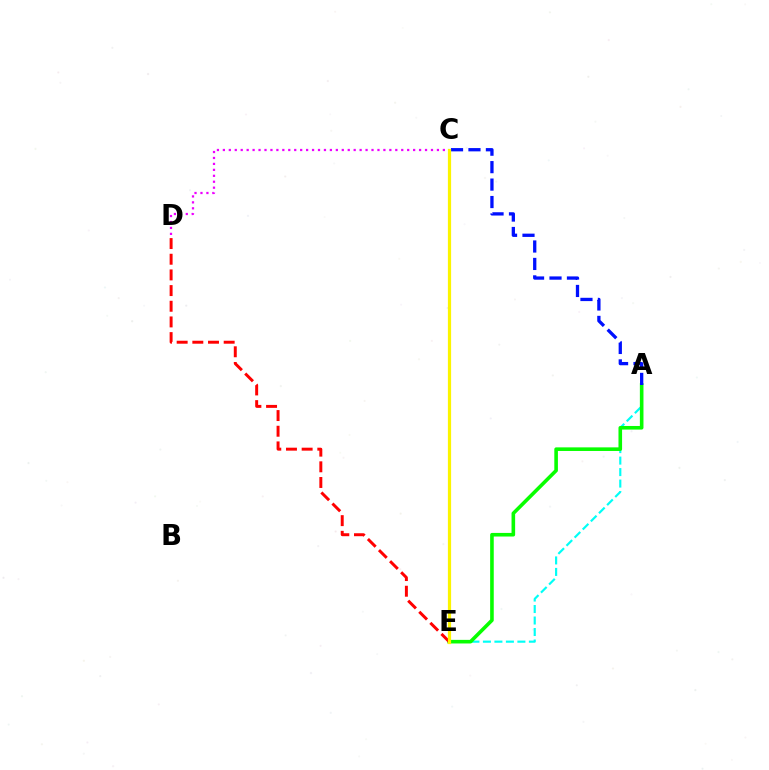{('A', 'E'): [{'color': '#00fff6', 'line_style': 'dashed', 'thickness': 1.56}, {'color': '#08ff00', 'line_style': 'solid', 'thickness': 2.59}], ('D', 'E'): [{'color': '#ff0000', 'line_style': 'dashed', 'thickness': 2.13}], ('C', 'D'): [{'color': '#ee00ff', 'line_style': 'dotted', 'thickness': 1.62}], ('A', 'C'): [{'color': '#0010ff', 'line_style': 'dashed', 'thickness': 2.37}], ('C', 'E'): [{'color': '#fcf500', 'line_style': 'solid', 'thickness': 2.31}]}